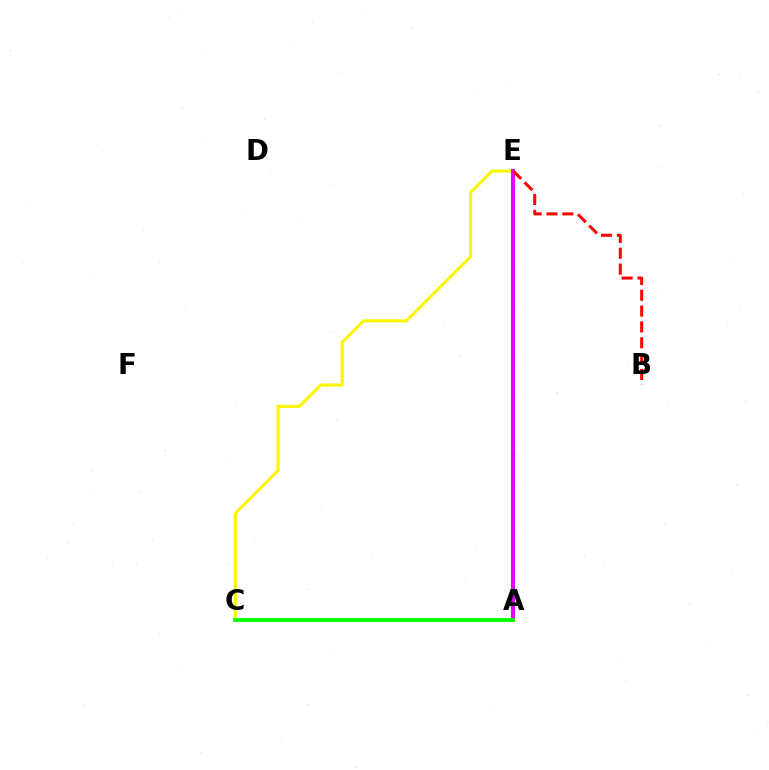{('A', 'E'): [{'color': '#00fff6', 'line_style': 'dotted', 'thickness': 2.39}, {'color': '#0010ff', 'line_style': 'solid', 'thickness': 2.62}, {'color': '#ee00ff', 'line_style': 'solid', 'thickness': 2.75}], ('C', 'E'): [{'color': '#fcf500', 'line_style': 'solid', 'thickness': 2.21}], ('B', 'E'): [{'color': '#ff0000', 'line_style': 'dashed', 'thickness': 2.15}], ('A', 'C'): [{'color': '#08ff00', 'line_style': 'solid', 'thickness': 2.75}]}